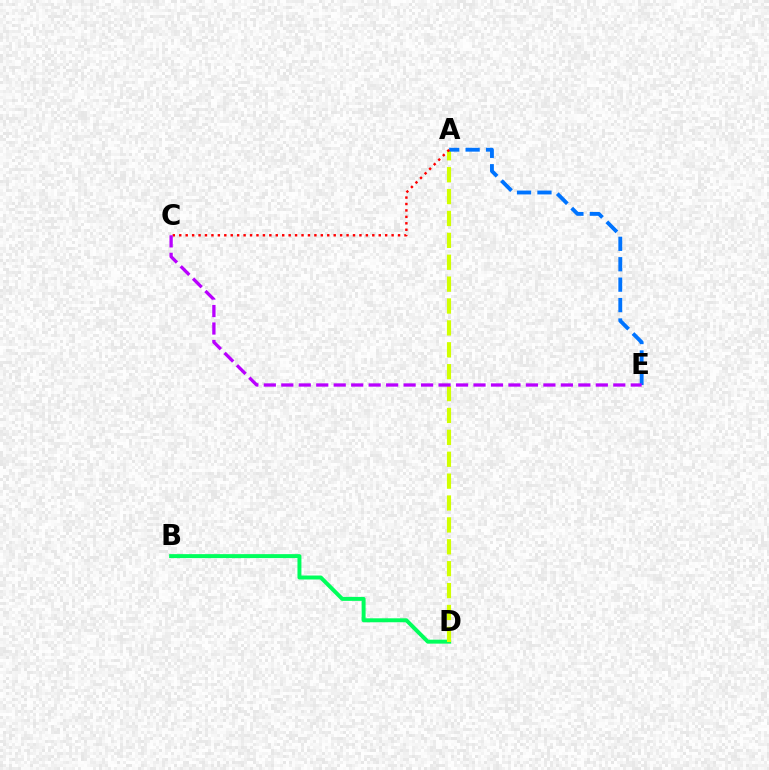{('B', 'D'): [{'color': '#00ff5c', 'line_style': 'solid', 'thickness': 2.84}], ('A', 'D'): [{'color': '#d1ff00', 'line_style': 'dashed', 'thickness': 2.97}], ('A', 'E'): [{'color': '#0074ff', 'line_style': 'dashed', 'thickness': 2.77}], ('A', 'C'): [{'color': '#ff0000', 'line_style': 'dotted', 'thickness': 1.75}], ('C', 'E'): [{'color': '#b900ff', 'line_style': 'dashed', 'thickness': 2.37}]}